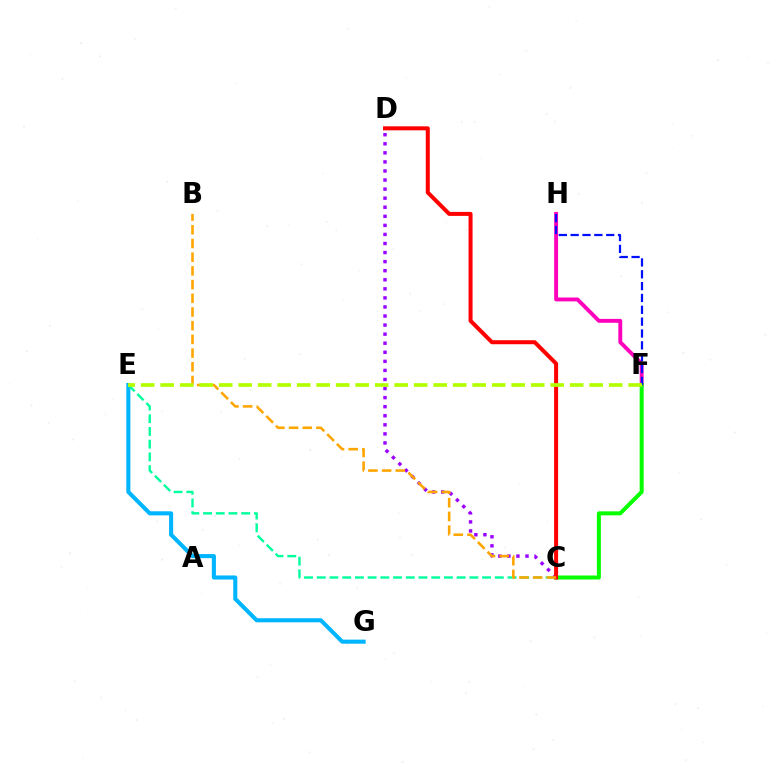{('F', 'H'): [{'color': '#ff00bd', 'line_style': 'solid', 'thickness': 2.81}, {'color': '#0010ff', 'line_style': 'dashed', 'thickness': 1.61}], ('C', 'F'): [{'color': '#08ff00', 'line_style': 'solid', 'thickness': 2.88}], ('E', 'G'): [{'color': '#00b5ff', 'line_style': 'solid', 'thickness': 2.93}], ('C', 'E'): [{'color': '#00ff9d', 'line_style': 'dashed', 'thickness': 1.73}], ('C', 'D'): [{'color': '#9b00ff', 'line_style': 'dotted', 'thickness': 2.46}, {'color': '#ff0000', 'line_style': 'solid', 'thickness': 2.89}], ('B', 'C'): [{'color': '#ffa500', 'line_style': 'dashed', 'thickness': 1.86}], ('E', 'F'): [{'color': '#b3ff00', 'line_style': 'dashed', 'thickness': 2.65}]}